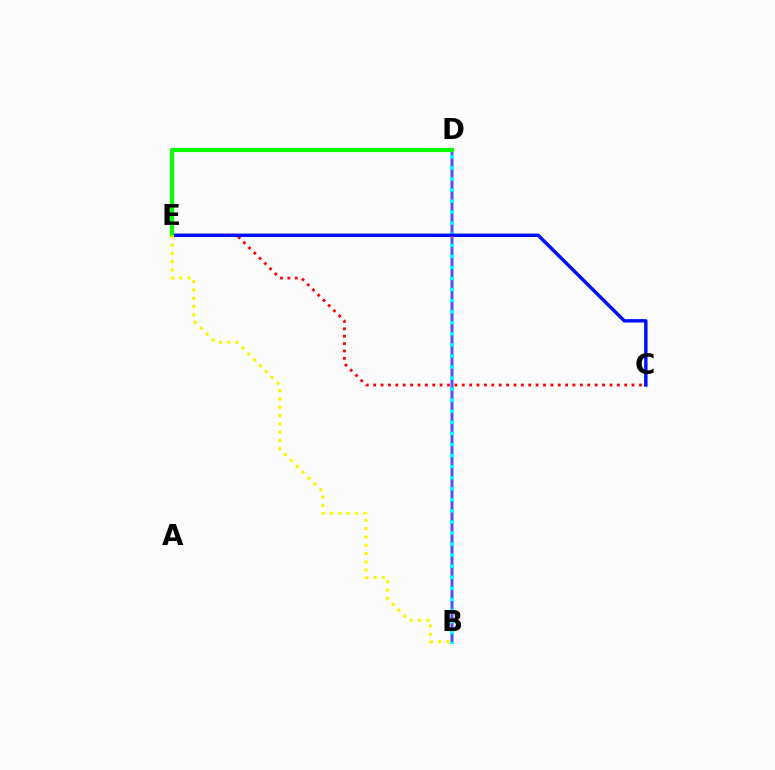{('B', 'D'): [{'color': '#00fff6', 'line_style': 'solid', 'thickness': 2.91}, {'color': '#ee00ff', 'line_style': 'dashed', 'thickness': 1.5}], ('C', 'E'): [{'color': '#ff0000', 'line_style': 'dotted', 'thickness': 2.01}, {'color': '#0010ff', 'line_style': 'solid', 'thickness': 2.47}], ('D', 'E'): [{'color': '#08ff00', 'line_style': 'solid', 'thickness': 2.98}], ('B', 'E'): [{'color': '#fcf500', 'line_style': 'dotted', 'thickness': 2.25}]}